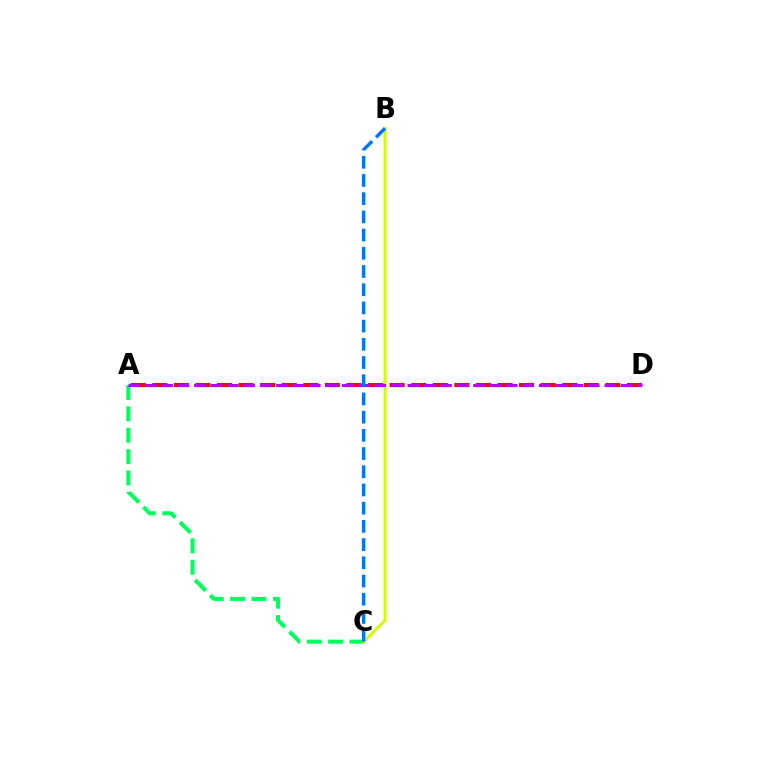{('A', 'C'): [{'color': '#00ff5c', 'line_style': 'dashed', 'thickness': 2.91}], ('A', 'D'): [{'color': '#ff0000', 'line_style': 'dashed', 'thickness': 2.93}, {'color': '#b900ff', 'line_style': 'dashed', 'thickness': 2.23}], ('B', 'C'): [{'color': '#d1ff00', 'line_style': 'solid', 'thickness': 2.11}, {'color': '#0074ff', 'line_style': 'dashed', 'thickness': 2.47}]}